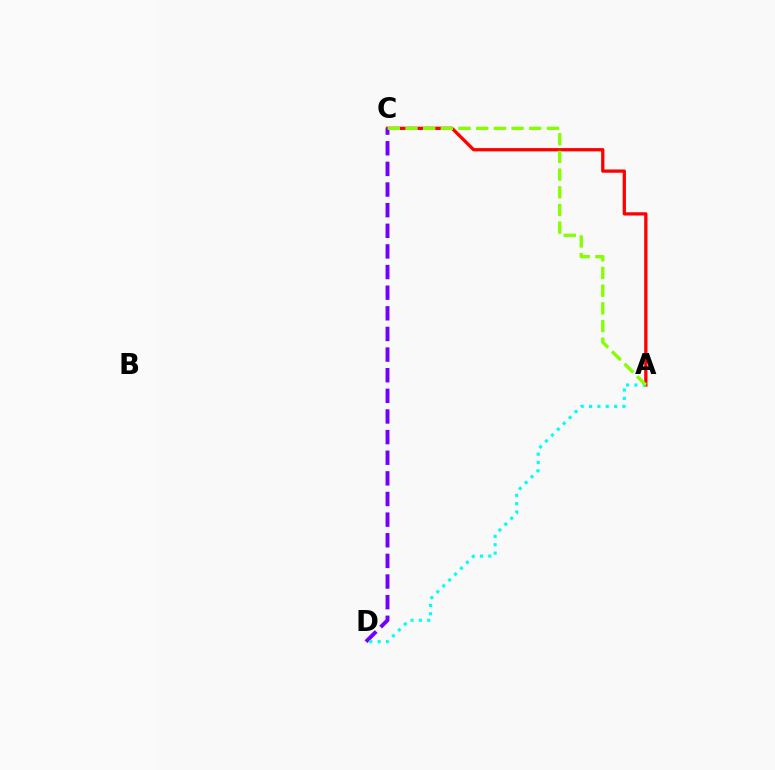{('A', 'C'): [{'color': '#ff0000', 'line_style': 'solid', 'thickness': 2.36}, {'color': '#84ff00', 'line_style': 'dashed', 'thickness': 2.4}], ('C', 'D'): [{'color': '#7200ff', 'line_style': 'dashed', 'thickness': 2.8}], ('A', 'D'): [{'color': '#00fff6', 'line_style': 'dotted', 'thickness': 2.27}]}